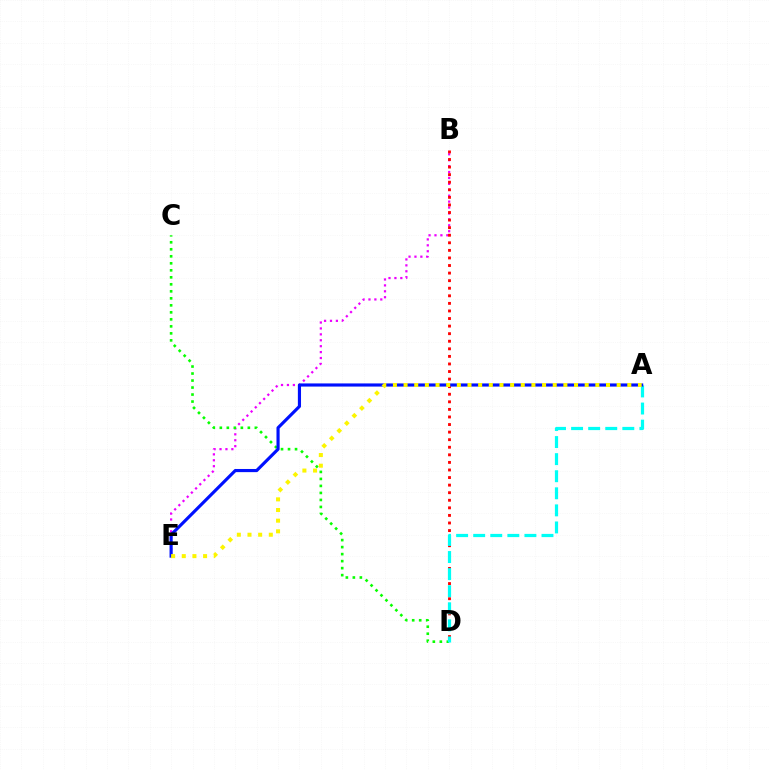{('B', 'E'): [{'color': '#ee00ff', 'line_style': 'dotted', 'thickness': 1.61}], ('B', 'D'): [{'color': '#ff0000', 'line_style': 'dotted', 'thickness': 2.06}], ('C', 'D'): [{'color': '#08ff00', 'line_style': 'dotted', 'thickness': 1.9}], ('A', 'D'): [{'color': '#00fff6', 'line_style': 'dashed', 'thickness': 2.32}], ('A', 'E'): [{'color': '#0010ff', 'line_style': 'solid', 'thickness': 2.27}, {'color': '#fcf500', 'line_style': 'dotted', 'thickness': 2.89}]}